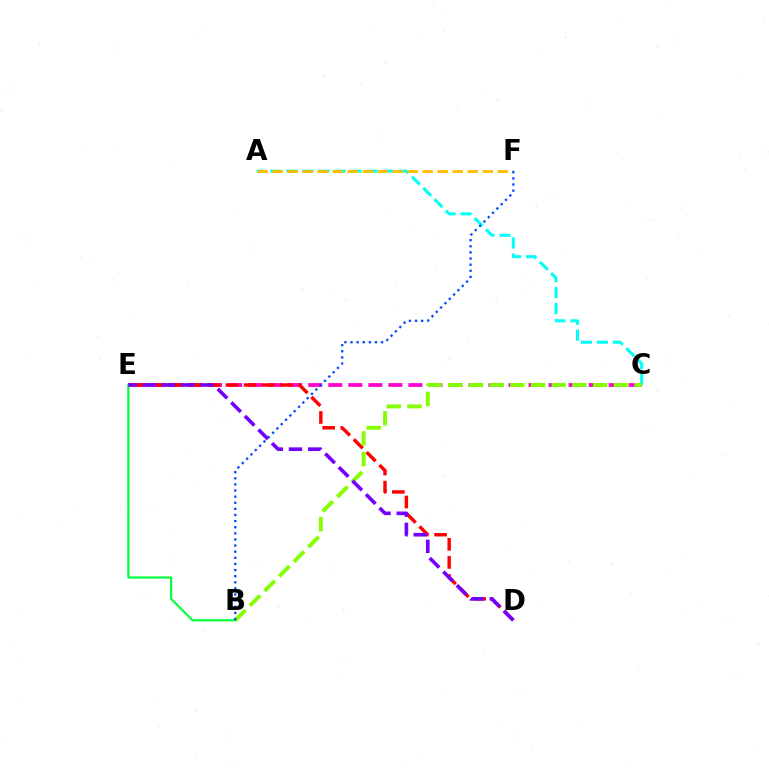{('C', 'E'): [{'color': '#ff00cf', 'line_style': 'dashed', 'thickness': 2.72}], ('D', 'E'): [{'color': '#ff0000', 'line_style': 'dashed', 'thickness': 2.46}, {'color': '#7200ff', 'line_style': 'dashed', 'thickness': 2.61}], ('B', 'E'): [{'color': '#00ff39', 'line_style': 'solid', 'thickness': 1.54}], ('A', 'C'): [{'color': '#00fff6', 'line_style': 'dashed', 'thickness': 2.17}], ('A', 'F'): [{'color': '#ffbd00', 'line_style': 'dashed', 'thickness': 2.04}], ('B', 'C'): [{'color': '#84ff00', 'line_style': 'dashed', 'thickness': 2.81}], ('B', 'F'): [{'color': '#004bff', 'line_style': 'dotted', 'thickness': 1.66}]}